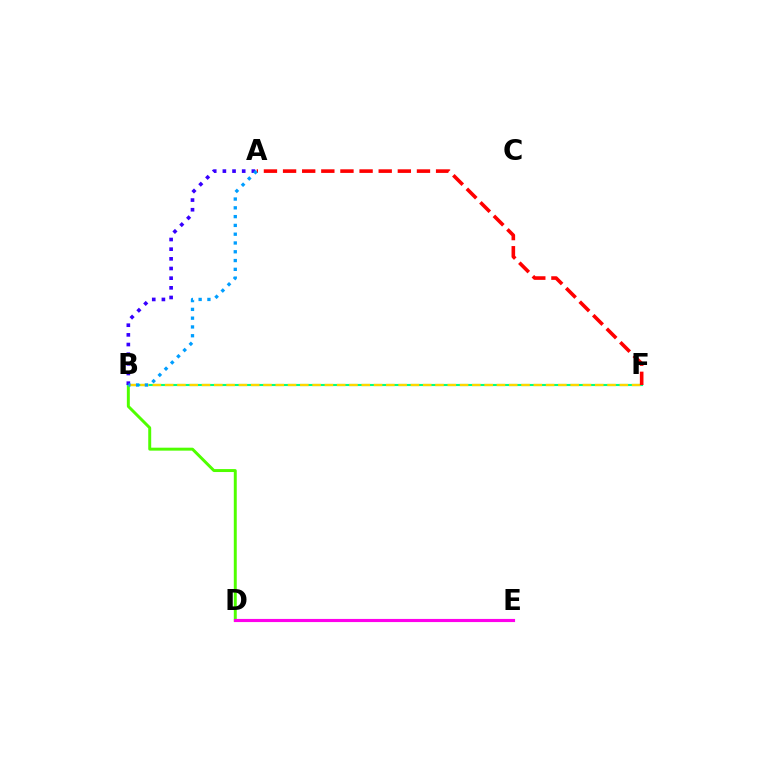{('B', 'D'): [{'color': '#4fff00', 'line_style': 'solid', 'thickness': 2.13}], ('B', 'F'): [{'color': '#00ff86', 'line_style': 'solid', 'thickness': 1.54}, {'color': '#ffd500', 'line_style': 'dashed', 'thickness': 1.67}], ('D', 'E'): [{'color': '#ff00ed', 'line_style': 'solid', 'thickness': 2.26}], ('A', 'F'): [{'color': '#ff0000', 'line_style': 'dashed', 'thickness': 2.6}], ('A', 'B'): [{'color': '#3700ff', 'line_style': 'dotted', 'thickness': 2.63}, {'color': '#009eff', 'line_style': 'dotted', 'thickness': 2.39}]}